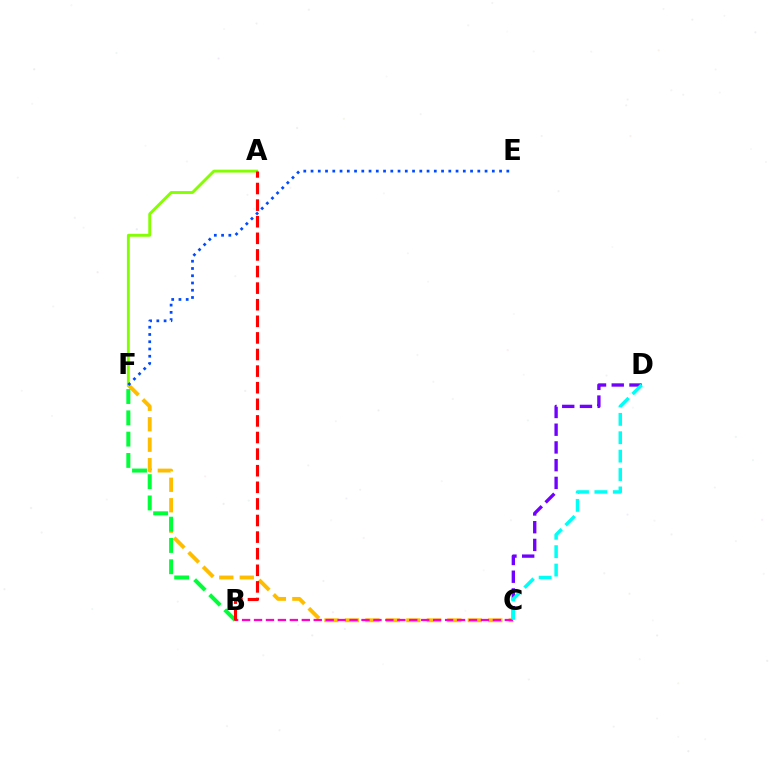{('C', 'F'): [{'color': '#ffbd00', 'line_style': 'dashed', 'thickness': 2.78}], ('C', 'D'): [{'color': '#7200ff', 'line_style': 'dashed', 'thickness': 2.41}, {'color': '#00fff6', 'line_style': 'dashed', 'thickness': 2.5}], ('B', 'C'): [{'color': '#ff00cf', 'line_style': 'dashed', 'thickness': 1.62}], ('B', 'F'): [{'color': '#00ff39', 'line_style': 'dashed', 'thickness': 2.89}], ('A', 'F'): [{'color': '#84ff00', 'line_style': 'solid', 'thickness': 2.07}], ('E', 'F'): [{'color': '#004bff', 'line_style': 'dotted', 'thickness': 1.97}], ('A', 'B'): [{'color': '#ff0000', 'line_style': 'dashed', 'thickness': 2.26}]}